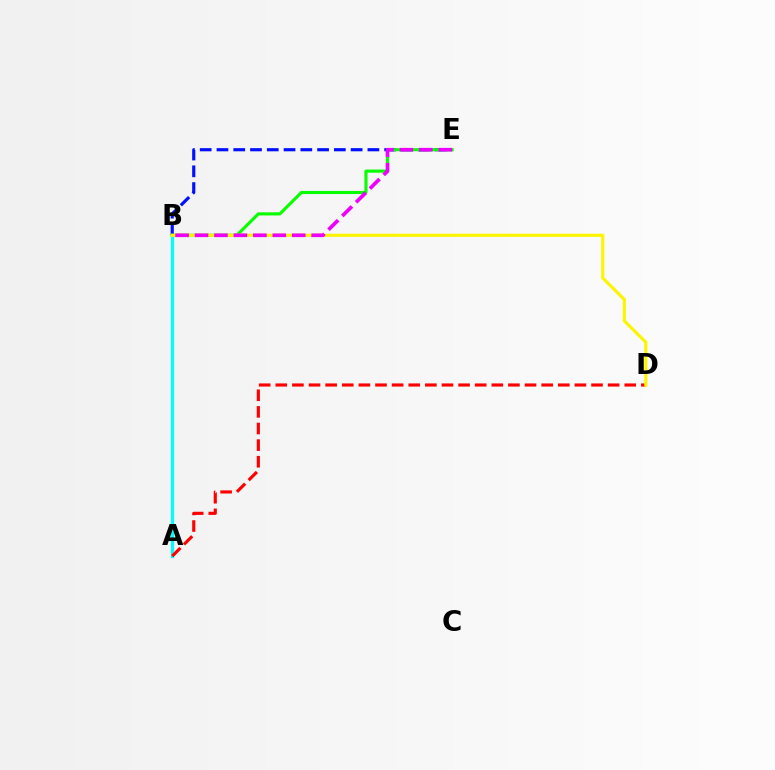{('B', 'E'): [{'color': '#0010ff', 'line_style': 'dashed', 'thickness': 2.28}, {'color': '#08ff00', 'line_style': 'solid', 'thickness': 2.24}, {'color': '#ee00ff', 'line_style': 'dashed', 'thickness': 2.64}], ('A', 'B'): [{'color': '#00fff6', 'line_style': 'solid', 'thickness': 2.32}], ('A', 'D'): [{'color': '#ff0000', 'line_style': 'dashed', 'thickness': 2.26}], ('B', 'D'): [{'color': '#fcf500', 'line_style': 'solid', 'thickness': 2.26}]}